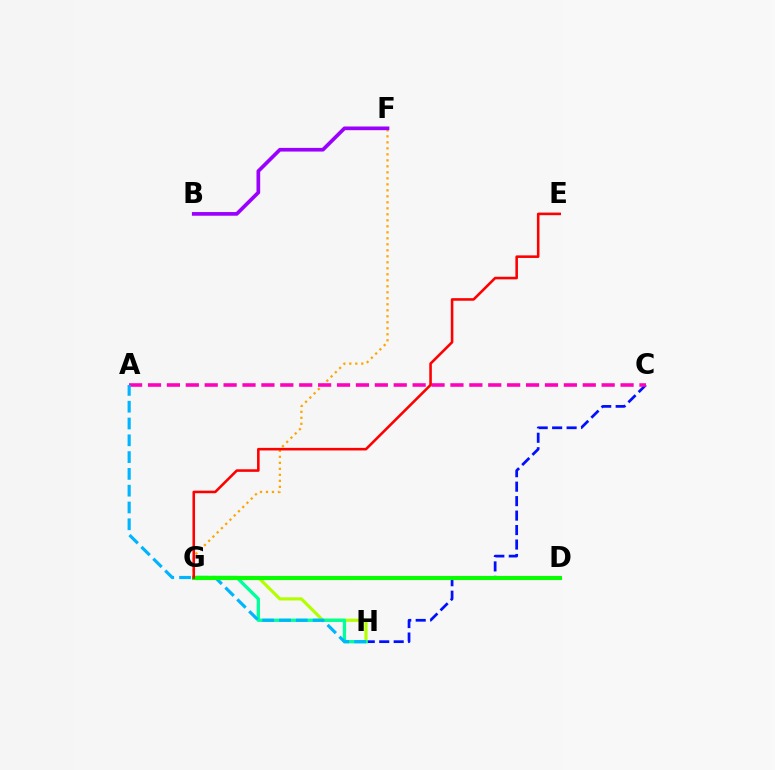{('C', 'H'): [{'color': '#0010ff', 'line_style': 'dashed', 'thickness': 1.97}], ('F', 'G'): [{'color': '#ffa500', 'line_style': 'dotted', 'thickness': 1.63}], ('A', 'C'): [{'color': '#ff00bd', 'line_style': 'dashed', 'thickness': 2.57}], ('G', 'H'): [{'color': '#b3ff00', 'line_style': 'solid', 'thickness': 2.27}, {'color': '#00ff9d', 'line_style': 'solid', 'thickness': 2.38}], ('A', 'H'): [{'color': '#00b5ff', 'line_style': 'dashed', 'thickness': 2.28}], ('D', 'G'): [{'color': '#08ff00', 'line_style': 'solid', 'thickness': 2.96}], ('E', 'G'): [{'color': '#ff0000', 'line_style': 'solid', 'thickness': 1.86}], ('B', 'F'): [{'color': '#9b00ff', 'line_style': 'solid', 'thickness': 2.65}]}